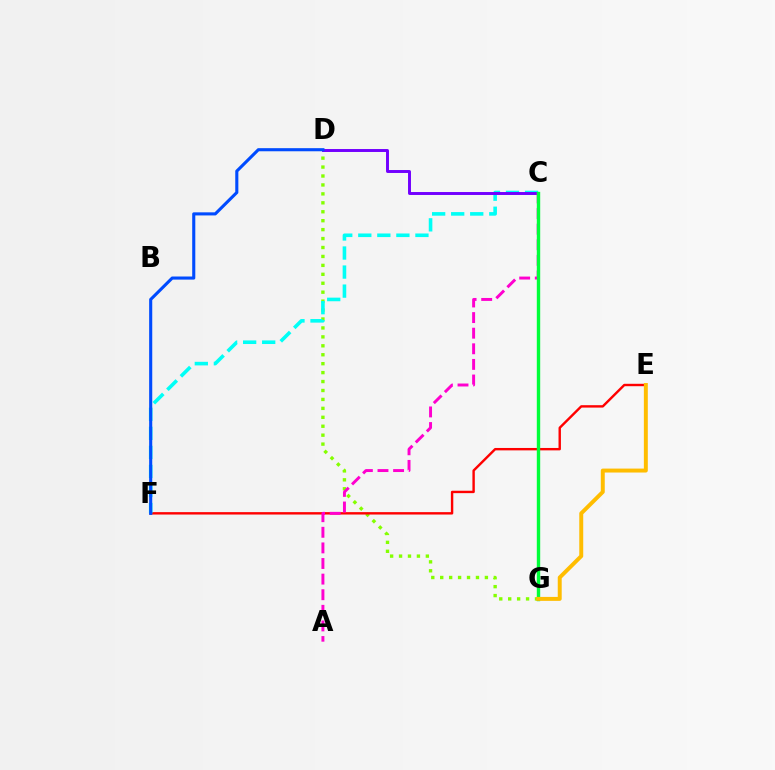{('D', 'G'): [{'color': '#84ff00', 'line_style': 'dotted', 'thickness': 2.43}], ('E', 'F'): [{'color': '#ff0000', 'line_style': 'solid', 'thickness': 1.73}], ('C', 'F'): [{'color': '#00fff6', 'line_style': 'dashed', 'thickness': 2.59}], ('C', 'D'): [{'color': '#7200ff', 'line_style': 'solid', 'thickness': 2.12}], ('A', 'C'): [{'color': '#ff00cf', 'line_style': 'dashed', 'thickness': 2.12}], ('C', 'G'): [{'color': '#00ff39', 'line_style': 'solid', 'thickness': 2.44}], ('D', 'F'): [{'color': '#004bff', 'line_style': 'solid', 'thickness': 2.23}], ('E', 'G'): [{'color': '#ffbd00', 'line_style': 'solid', 'thickness': 2.84}]}